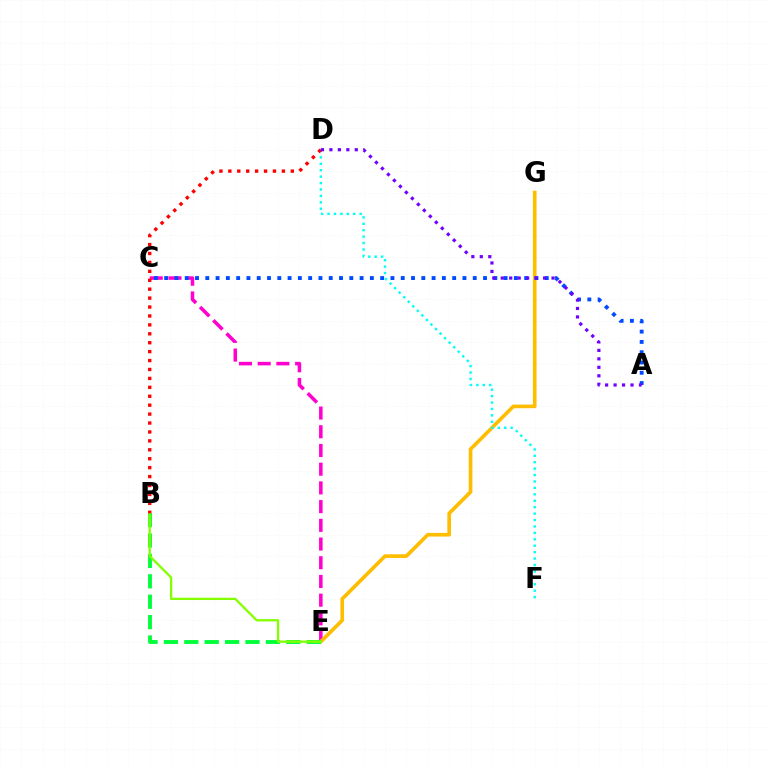{('C', 'E'): [{'color': '#ff00cf', 'line_style': 'dashed', 'thickness': 2.54}], ('E', 'G'): [{'color': '#ffbd00', 'line_style': 'solid', 'thickness': 2.63}], ('B', 'E'): [{'color': '#00ff39', 'line_style': 'dashed', 'thickness': 2.77}, {'color': '#84ff00', 'line_style': 'solid', 'thickness': 1.64}], ('D', 'F'): [{'color': '#00fff6', 'line_style': 'dotted', 'thickness': 1.75}], ('A', 'C'): [{'color': '#004bff', 'line_style': 'dotted', 'thickness': 2.79}], ('B', 'D'): [{'color': '#ff0000', 'line_style': 'dotted', 'thickness': 2.42}], ('A', 'D'): [{'color': '#7200ff', 'line_style': 'dotted', 'thickness': 2.3}]}